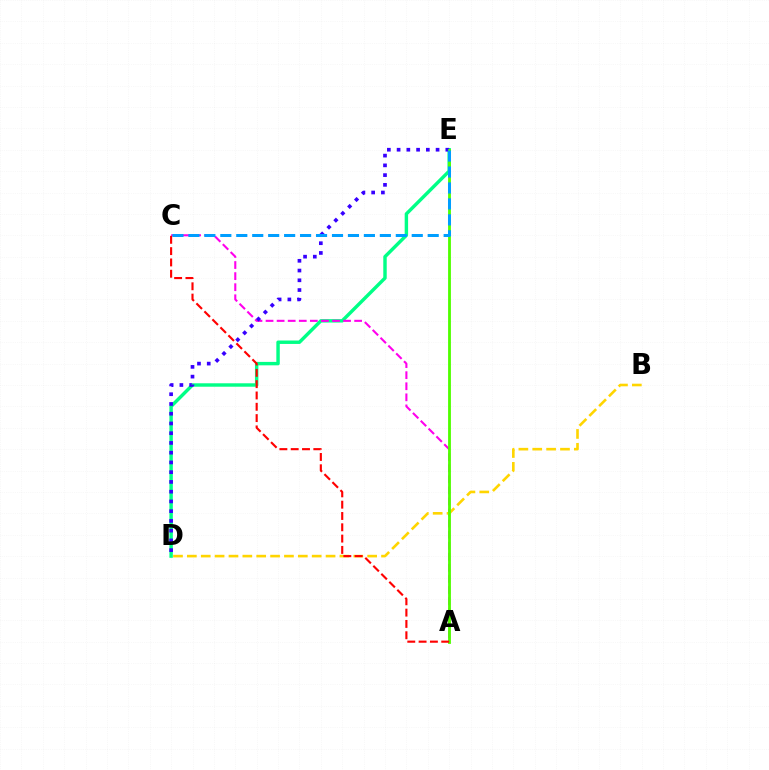{('D', 'E'): [{'color': '#00ff86', 'line_style': 'solid', 'thickness': 2.47}, {'color': '#3700ff', 'line_style': 'dotted', 'thickness': 2.65}], ('A', 'C'): [{'color': '#ff00ed', 'line_style': 'dashed', 'thickness': 1.5}, {'color': '#ff0000', 'line_style': 'dashed', 'thickness': 1.54}], ('B', 'D'): [{'color': '#ffd500', 'line_style': 'dashed', 'thickness': 1.88}], ('A', 'E'): [{'color': '#4fff00', 'line_style': 'solid', 'thickness': 2.04}], ('C', 'E'): [{'color': '#009eff', 'line_style': 'dashed', 'thickness': 2.17}]}